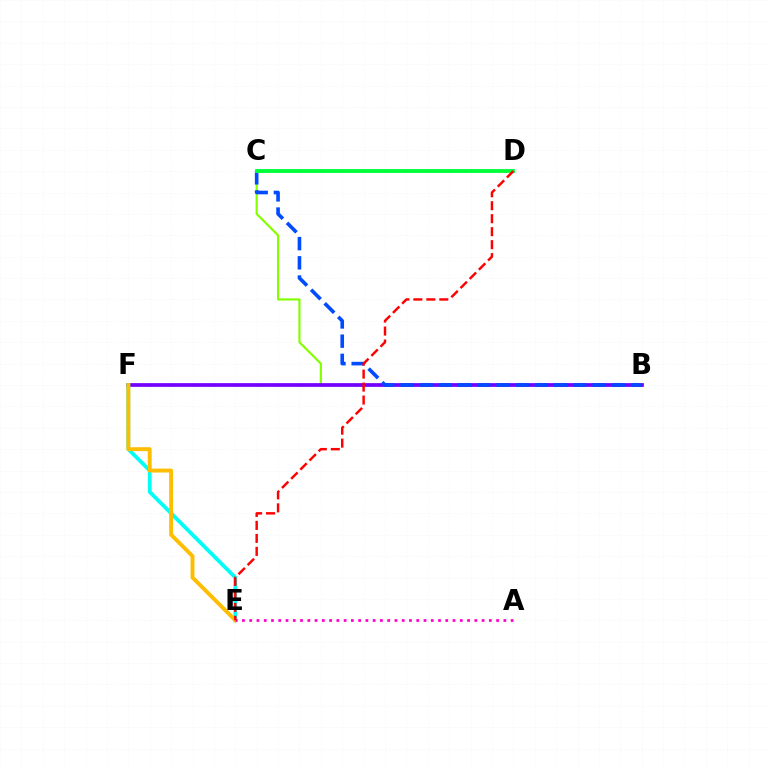{('B', 'C'): [{'color': '#84ff00', 'line_style': 'solid', 'thickness': 1.57}, {'color': '#004bff', 'line_style': 'dashed', 'thickness': 2.61}], ('B', 'F'): [{'color': '#7200ff', 'line_style': 'solid', 'thickness': 2.69}], ('C', 'D'): [{'color': '#00ff39', 'line_style': 'solid', 'thickness': 2.77}], ('E', 'F'): [{'color': '#00fff6', 'line_style': 'solid', 'thickness': 2.73}, {'color': '#ffbd00', 'line_style': 'solid', 'thickness': 2.82}], ('A', 'E'): [{'color': '#ff00cf', 'line_style': 'dotted', 'thickness': 1.97}], ('D', 'E'): [{'color': '#ff0000', 'line_style': 'dashed', 'thickness': 1.76}]}